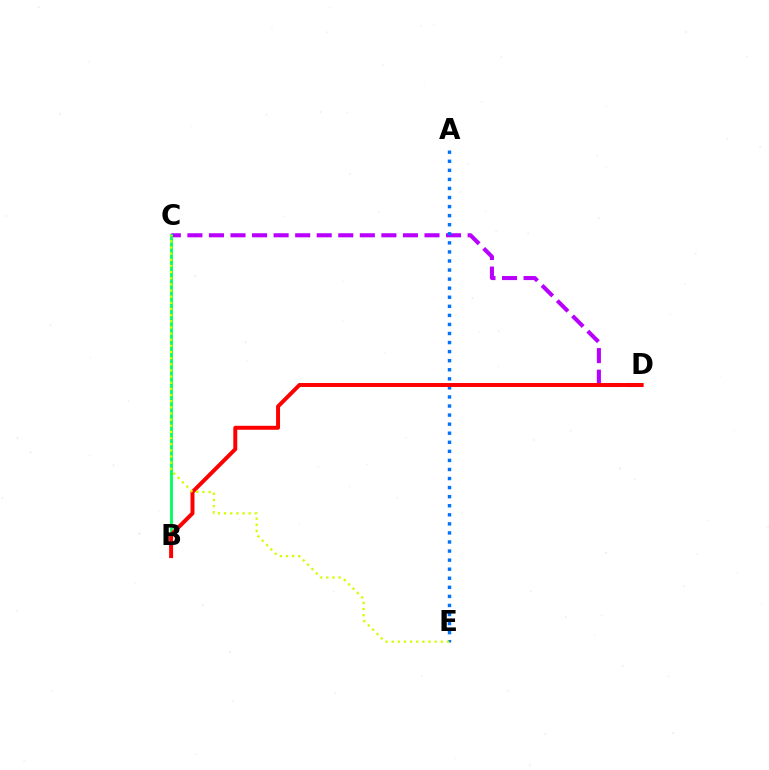{('C', 'D'): [{'color': '#b900ff', 'line_style': 'dashed', 'thickness': 2.93}], ('B', 'C'): [{'color': '#00ff5c', 'line_style': 'solid', 'thickness': 2.05}], ('A', 'E'): [{'color': '#0074ff', 'line_style': 'dotted', 'thickness': 2.46}], ('B', 'D'): [{'color': '#ff0000', 'line_style': 'solid', 'thickness': 2.85}], ('C', 'E'): [{'color': '#d1ff00', 'line_style': 'dotted', 'thickness': 1.67}]}